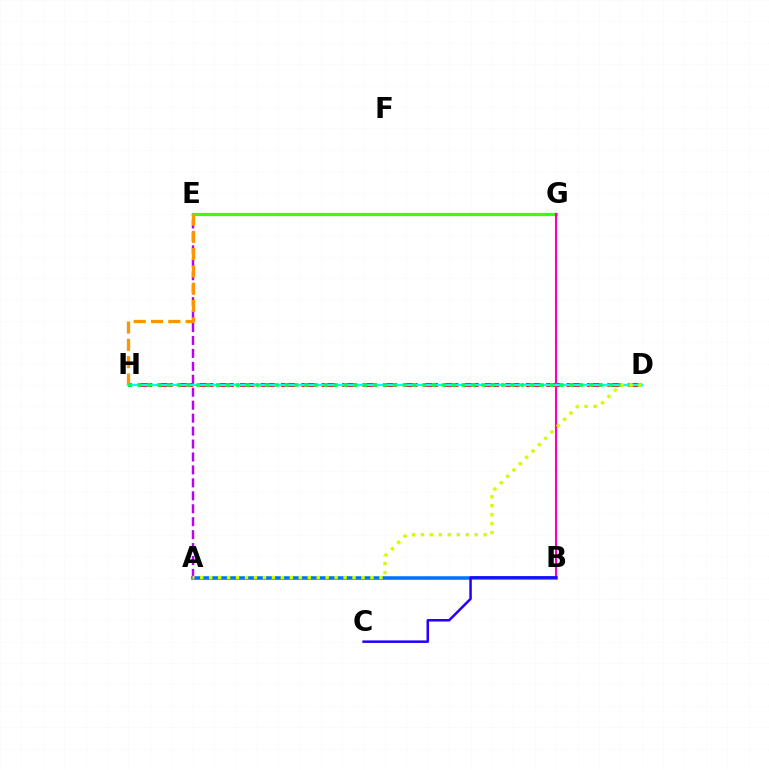{('A', 'B'): [{'color': '#0074ff', 'line_style': 'solid', 'thickness': 2.56}], ('D', 'H'): [{'color': '#ff0000', 'line_style': 'dashed', 'thickness': 2.77}, {'color': '#00fff6', 'line_style': 'solid', 'thickness': 1.66}, {'color': '#00ff5c', 'line_style': 'dotted', 'thickness': 2.67}], ('A', 'E'): [{'color': '#b900ff', 'line_style': 'dashed', 'thickness': 1.76}], ('E', 'G'): [{'color': '#3dff00', 'line_style': 'solid', 'thickness': 2.3}], ('E', 'H'): [{'color': '#ff9400', 'line_style': 'dashed', 'thickness': 2.35}], ('B', 'G'): [{'color': '#ff00ac', 'line_style': 'solid', 'thickness': 1.53}], ('A', 'D'): [{'color': '#d1ff00', 'line_style': 'dotted', 'thickness': 2.43}], ('B', 'C'): [{'color': '#2500ff', 'line_style': 'solid', 'thickness': 1.81}]}